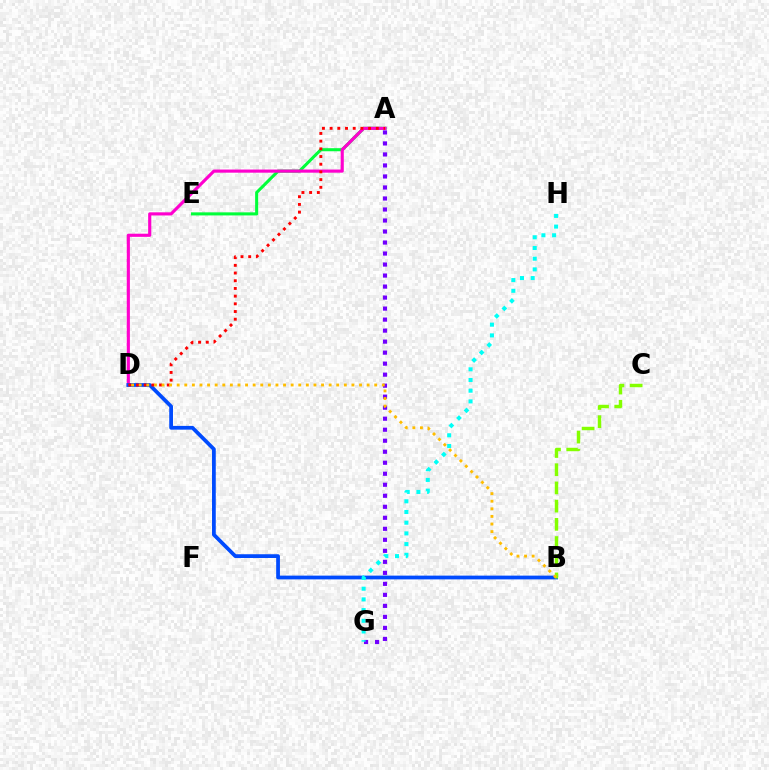{('A', 'E'): [{'color': '#00ff39', 'line_style': 'solid', 'thickness': 2.21}], ('A', 'D'): [{'color': '#ff00cf', 'line_style': 'solid', 'thickness': 2.26}, {'color': '#ff0000', 'line_style': 'dotted', 'thickness': 2.09}], ('B', 'D'): [{'color': '#004bff', 'line_style': 'solid', 'thickness': 2.71}, {'color': '#ffbd00', 'line_style': 'dotted', 'thickness': 2.06}], ('A', 'G'): [{'color': '#7200ff', 'line_style': 'dotted', 'thickness': 2.99}], ('B', 'C'): [{'color': '#84ff00', 'line_style': 'dashed', 'thickness': 2.47}], ('G', 'H'): [{'color': '#00fff6', 'line_style': 'dotted', 'thickness': 2.91}]}